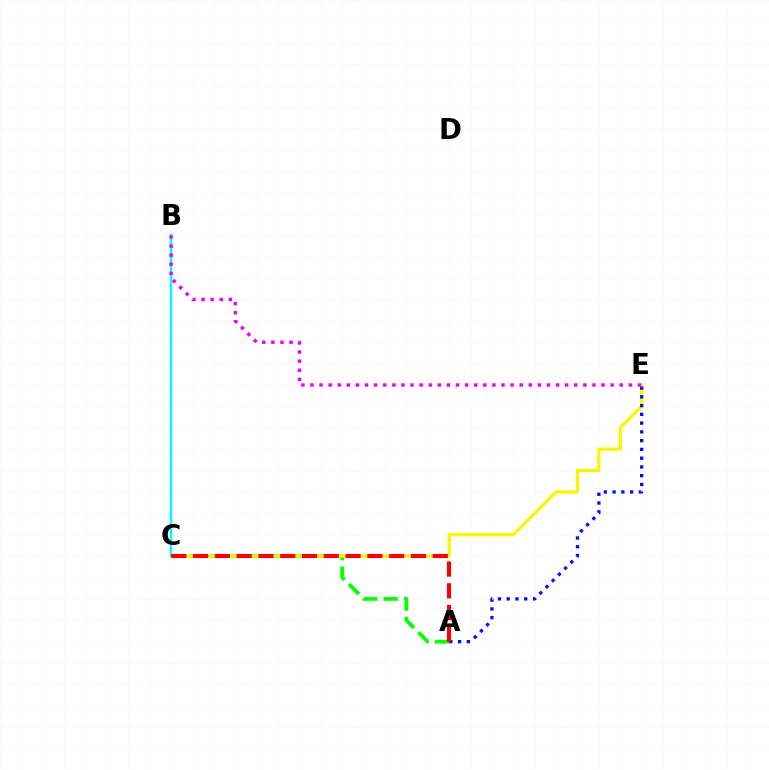{('A', 'C'): [{'color': '#08ff00', 'line_style': 'dashed', 'thickness': 2.77}, {'color': '#ff0000', 'line_style': 'dashed', 'thickness': 2.96}], ('C', 'E'): [{'color': '#fcf500', 'line_style': 'solid', 'thickness': 2.36}], ('A', 'E'): [{'color': '#0010ff', 'line_style': 'dotted', 'thickness': 2.38}], ('B', 'C'): [{'color': '#00fff6', 'line_style': 'solid', 'thickness': 1.79}], ('B', 'E'): [{'color': '#ee00ff', 'line_style': 'dotted', 'thickness': 2.47}]}